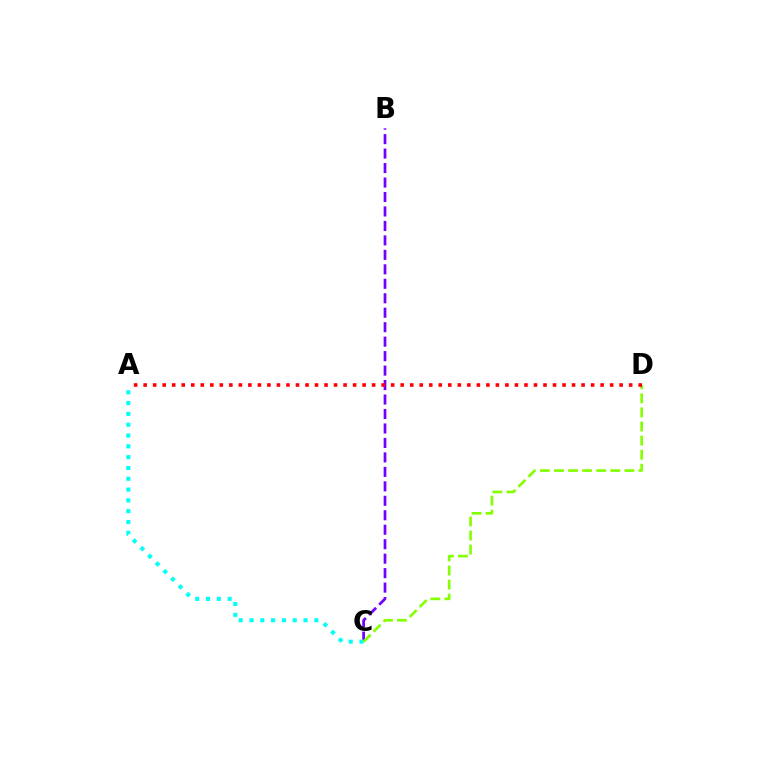{('B', 'C'): [{'color': '#7200ff', 'line_style': 'dashed', 'thickness': 1.97}], ('A', 'C'): [{'color': '#00fff6', 'line_style': 'dotted', 'thickness': 2.94}], ('C', 'D'): [{'color': '#84ff00', 'line_style': 'dashed', 'thickness': 1.91}], ('A', 'D'): [{'color': '#ff0000', 'line_style': 'dotted', 'thickness': 2.59}]}